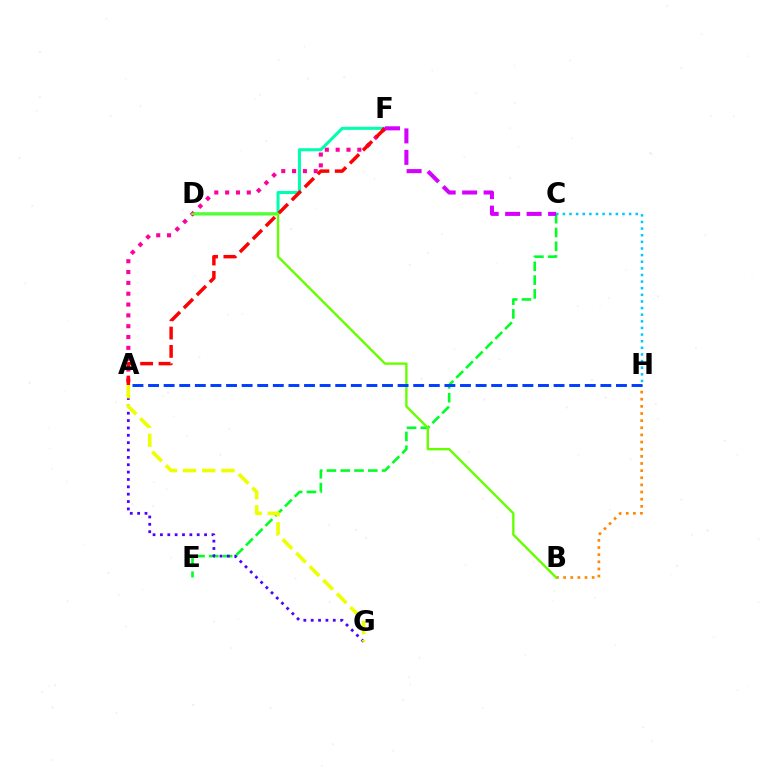{('D', 'F'): [{'color': '#00ffaf', 'line_style': 'solid', 'thickness': 2.2}], ('C', 'H'): [{'color': '#00c7ff', 'line_style': 'dotted', 'thickness': 1.8}], ('A', 'F'): [{'color': '#ff00a0', 'line_style': 'dotted', 'thickness': 2.94}, {'color': '#ff0000', 'line_style': 'dashed', 'thickness': 2.49}], ('B', 'H'): [{'color': '#ff8800', 'line_style': 'dotted', 'thickness': 1.94}], ('C', 'E'): [{'color': '#00ff27', 'line_style': 'dashed', 'thickness': 1.87}], ('A', 'G'): [{'color': '#4f00ff', 'line_style': 'dotted', 'thickness': 2.0}, {'color': '#eeff00', 'line_style': 'dashed', 'thickness': 2.6}], ('B', 'D'): [{'color': '#66ff00', 'line_style': 'solid', 'thickness': 1.71}], ('C', 'F'): [{'color': '#d600ff', 'line_style': 'dashed', 'thickness': 2.92}], ('A', 'H'): [{'color': '#003fff', 'line_style': 'dashed', 'thickness': 2.12}]}